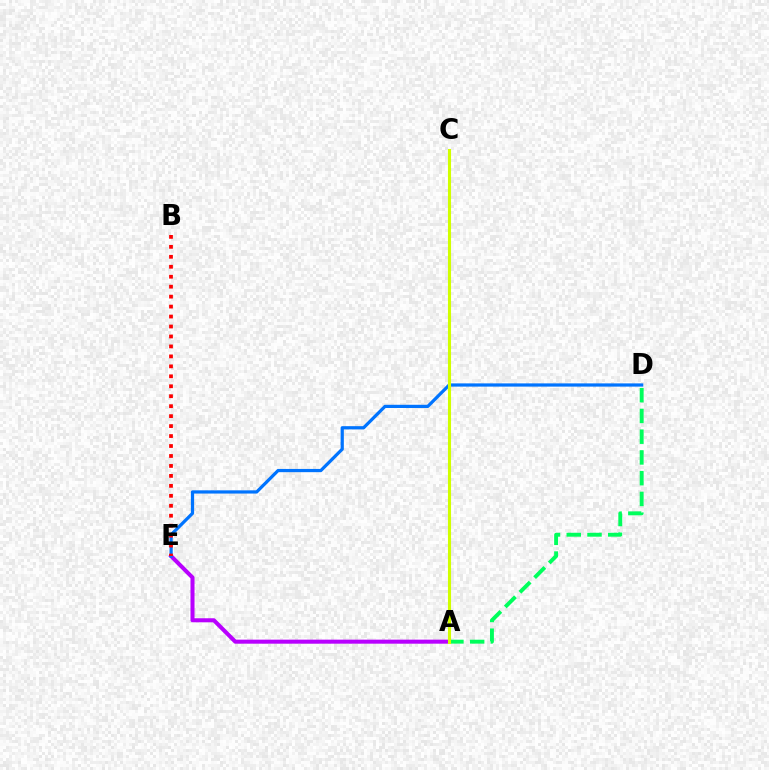{('A', 'E'): [{'color': '#b900ff', 'line_style': 'solid', 'thickness': 2.91}], ('A', 'D'): [{'color': '#00ff5c', 'line_style': 'dashed', 'thickness': 2.82}], ('D', 'E'): [{'color': '#0074ff', 'line_style': 'solid', 'thickness': 2.32}], ('B', 'E'): [{'color': '#ff0000', 'line_style': 'dotted', 'thickness': 2.71}], ('A', 'C'): [{'color': '#d1ff00', 'line_style': 'solid', 'thickness': 2.22}]}